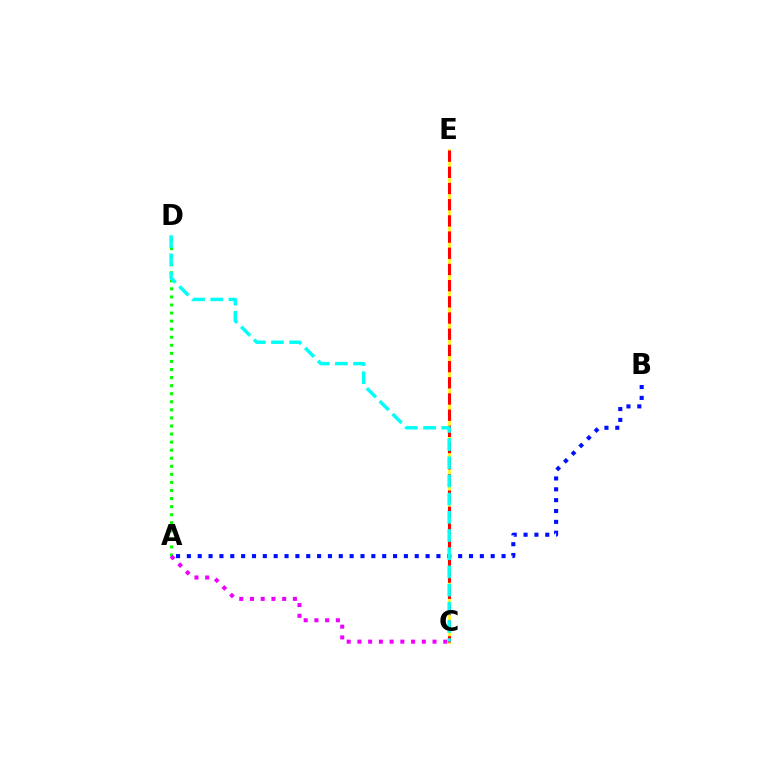{('C', 'E'): [{'color': '#fcf500', 'line_style': 'solid', 'thickness': 1.83}, {'color': '#ff0000', 'line_style': 'dashed', 'thickness': 2.2}], ('A', 'D'): [{'color': '#08ff00', 'line_style': 'dotted', 'thickness': 2.19}], ('A', 'B'): [{'color': '#0010ff', 'line_style': 'dotted', 'thickness': 2.95}], ('A', 'C'): [{'color': '#ee00ff', 'line_style': 'dotted', 'thickness': 2.92}], ('C', 'D'): [{'color': '#00fff6', 'line_style': 'dashed', 'thickness': 2.47}]}